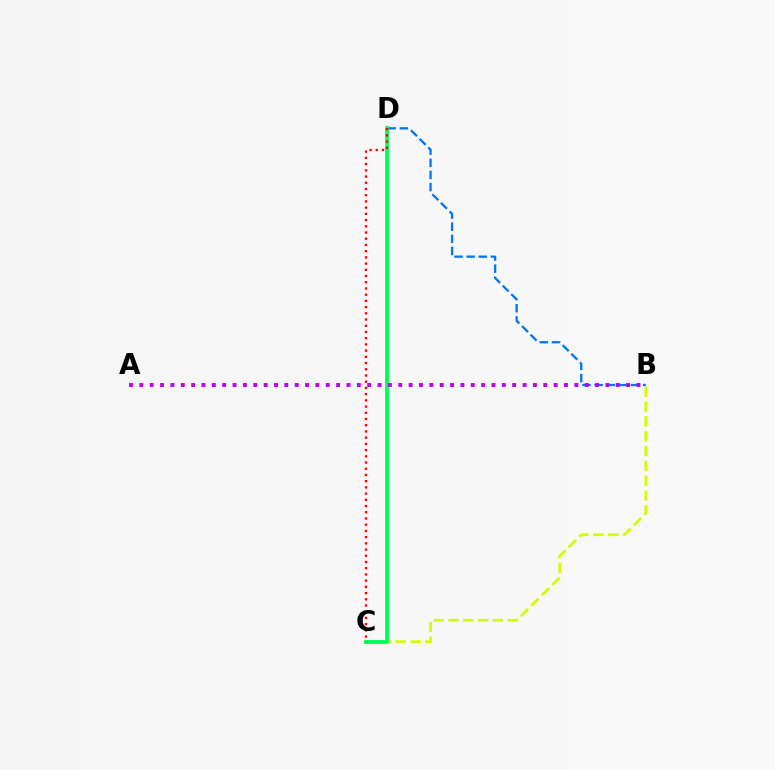{('B', 'C'): [{'color': '#d1ff00', 'line_style': 'dashed', 'thickness': 2.01}], ('B', 'D'): [{'color': '#0074ff', 'line_style': 'dashed', 'thickness': 1.65}], ('C', 'D'): [{'color': '#00ff5c', 'line_style': 'solid', 'thickness': 2.77}, {'color': '#ff0000', 'line_style': 'dotted', 'thickness': 1.69}], ('A', 'B'): [{'color': '#b900ff', 'line_style': 'dotted', 'thickness': 2.81}]}